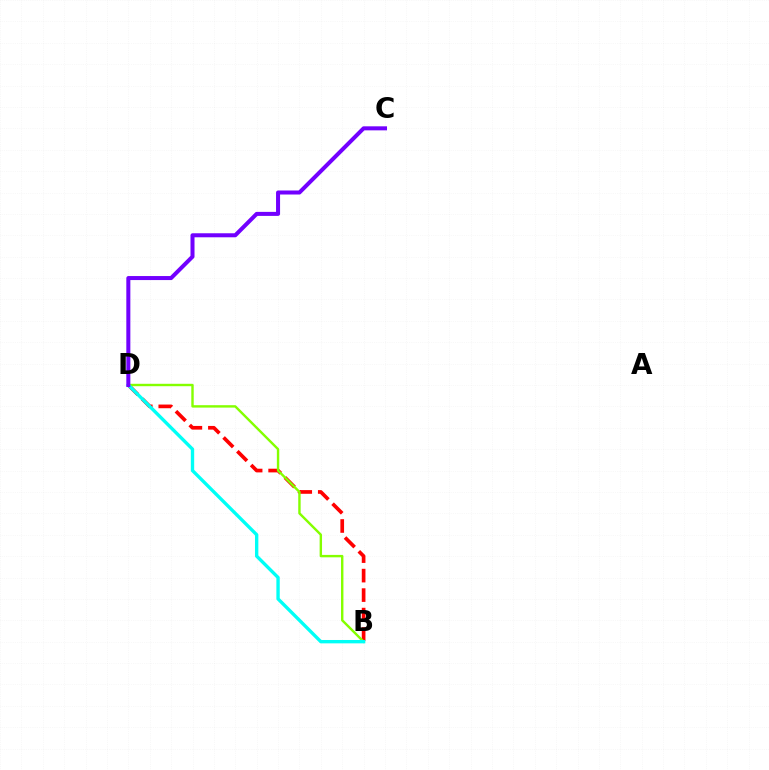{('B', 'D'): [{'color': '#ff0000', 'line_style': 'dashed', 'thickness': 2.65}, {'color': '#84ff00', 'line_style': 'solid', 'thickness': 1.73}, {'color': '#00fff6', 'line_style': 'solid', 'thickness': 2.42}], ('C', 'D'): [{'color': '#7200ff', 'line_style': 'solid', 'thickness': 2.9}]}